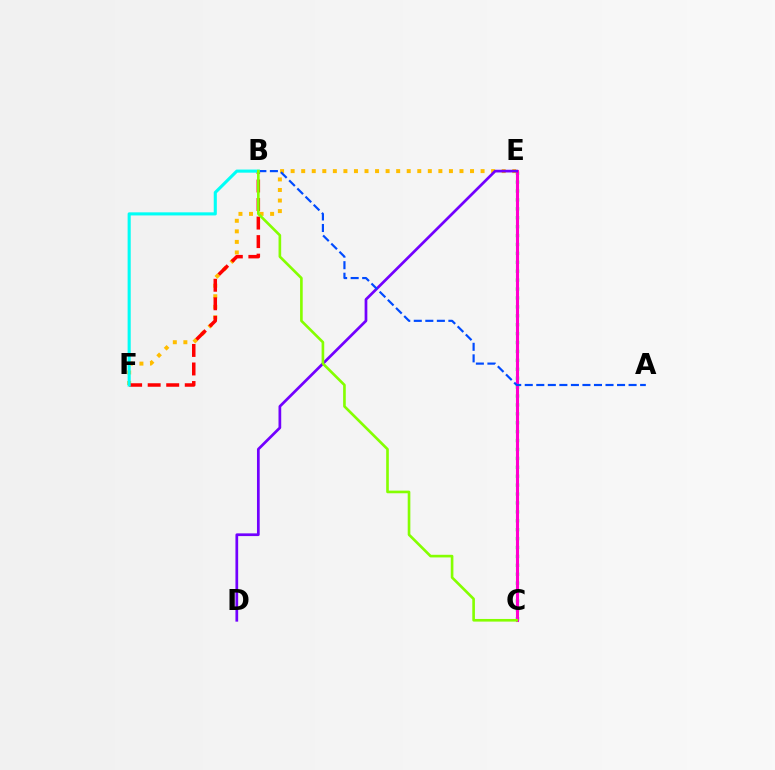{('C', 'E'): [{'color': '#00ff39', 'line_style': 'dotted', 'thickness': 2.42}, {'color': '#ff00cf', 'line_style': 'solid', 'thickness': 2.22}], ('E', 'F'): [{'color': '#ffbd00', 'line_style': 'dotted', 'thickness': 2.87}], ('B', 'F'): [{'color': '#ff0000', 'line_style': 'dashed', 'thickness': 2.52}, {'color': '#00fff6', 'line_style': 'solid', 'thickness': 2.23}], ('D', 'E'): [{'color': '#7200ff', 'line_style': 'solid', 'thickness': 1.96}], ('A', 'B'): [{'color': '#004bff', 'line_style': 'dashed', 'thickness': 1.57}], ('B', 'C'): [{'color': '#84ff00', 'line_style': 'solid', 'thickness': 1.9}]}